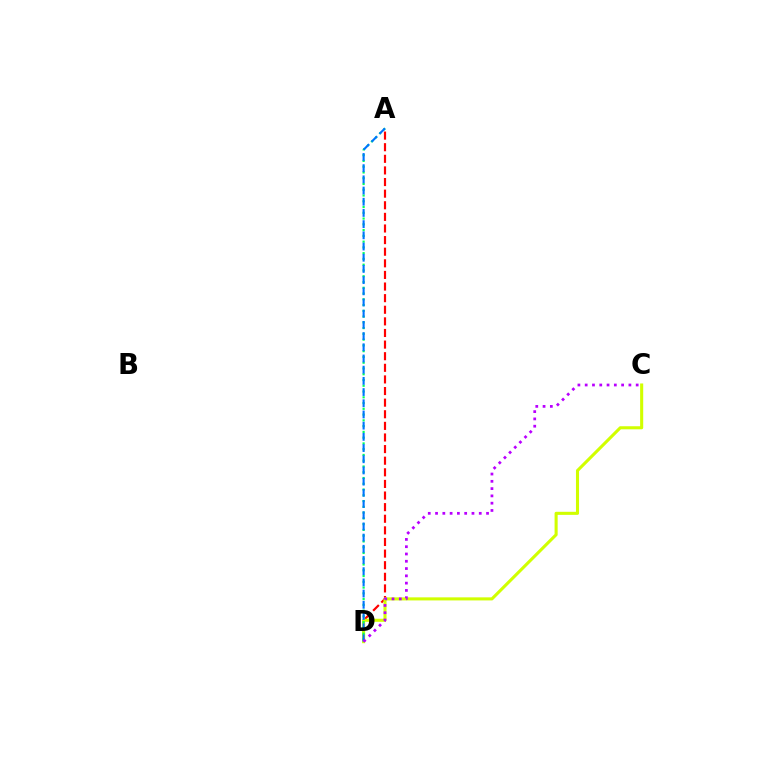{('A', 'D'): [{'color': '#ff0000', 'line_style': 'dashed', 'thickness': 1.58}, {'color': '#00ff5c', 'line_style': 'dotted', 'thickness': 1.57}, {'color': '#0074ff', 'line_style': 'dashed', 'thickness': 1.52}], ('C', 'D'): [{'color': '#d1ff00', 'line_style': 'solid', 'thickness': 2.21}, {'color': '#b900ff', 'line_style': 'dotted', 'thickness': 1.98}]}